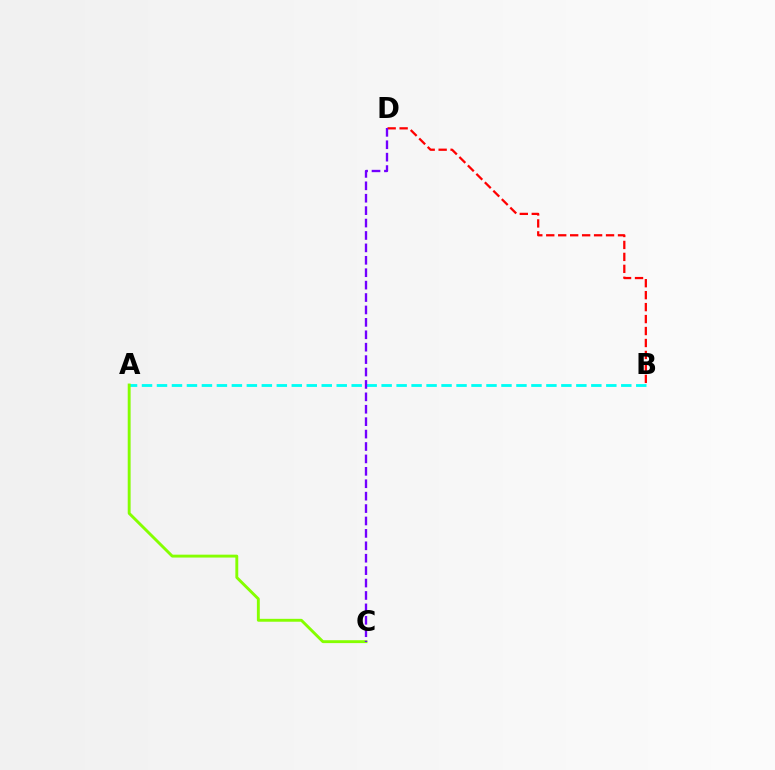{('A', 'B'): [{'color': '#00fff6', 'line_style': 'dashed', 'thickness': 2.03}], ('A', 'C'): [{'color': '#84ff00', 'line_style': 'solid', 'thickness': 2.08}], ('B', 'D'): [{'color': '#ff0000', 'line_style': 'dashed', 'thickness': 1.62}], ('C', 'D'): [{'color': '#7200ff', 'line_style': 'dashed', 'thickness': 1.69}]}